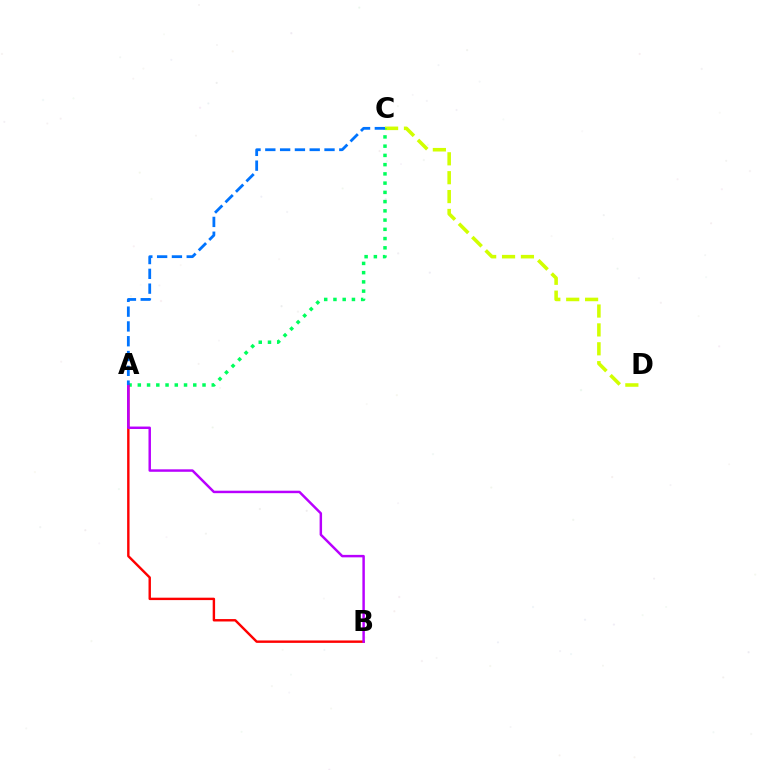{('C', 'D'): [{'color': '#d1ff00', 'line_style': 'dashed', 'thickness': 2.57}], ('A', 'C'): [{'color': '#00ff5c', 'line_style': 'dotted', 'thickness': 2.51}, {'color': '#0074ff', 'line_style': 'dashed', 'thickness': 2.01}], ('A', 'B'): [{'color': '#ff0000', 'line_style': 'solid', 'thickness': 1.74}, {'color': '#b900ff', 'line_style': 'solid', 'thickness': 1.78}]}